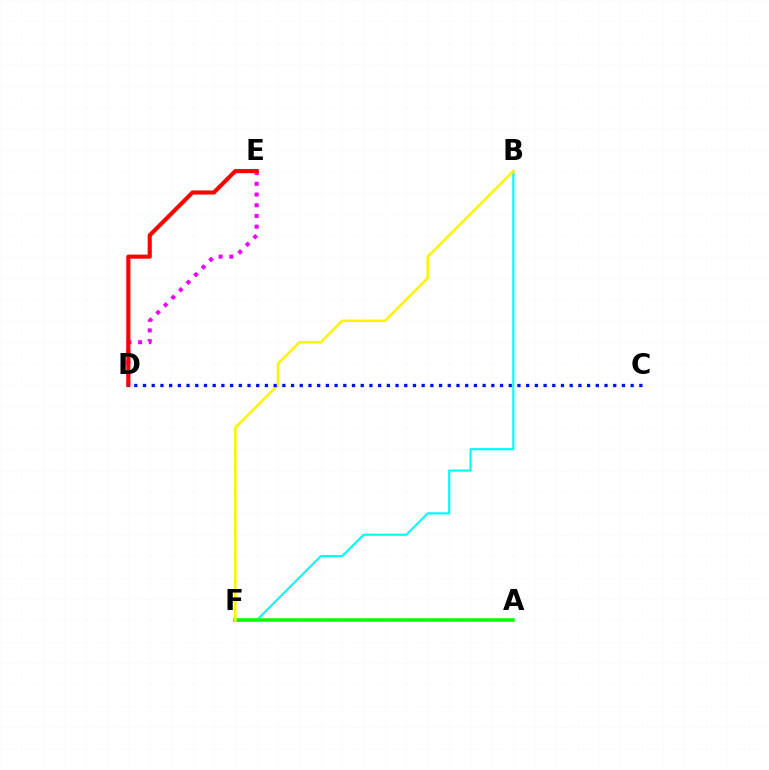{('B', 'F'): [{'color': '#00fff6', 'line_style': 'solid', 'thickness': 1.55}, {'color': '#fcf500', 'line_style': 'solid', 'thickness': 1.88}], ('D', 'E'): [{'color': '#ee00ff', 'line_style': 'dotted', 'thickness': 2.91}, {'color': '#ff0000', 'line_style': 'solid', 'thickness': 2.96}], ('A', 'F'): [{'color': '#08ff00', 'line_style': 'solid', 'thickness': 2.56}], ('C', 'D'): [{'color': '#0010ff', 'line_style': 'dotted', 'thickness': 2.37}]}